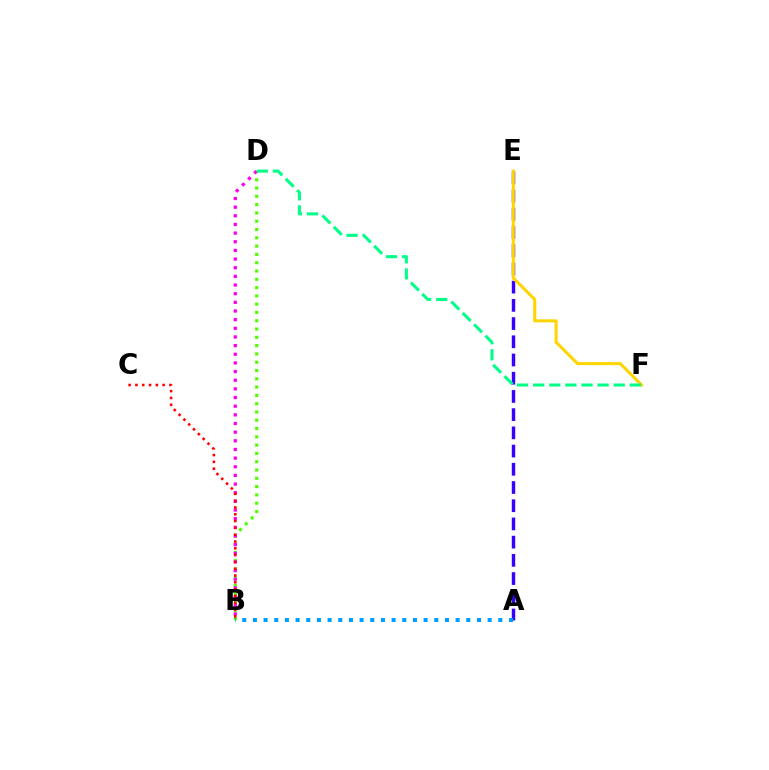{('B', 'D'): [{'color': '#4fff00', 'line_style': 'dotted', 'thickness': 2.25}, {'color': '#ff00ed', 'line_style': 'dotted', 'thickness': 2.35}], ('A', 'E'): [{'color': '#3700ff', 'line_style': 'dashed', 'thickness': 2.47}], ('B', 'C'): [{'color': '#ff0000', 'line_style': 'dotted', 'thickness': 1.85}], ('E', 'F'): [{'color': '#ffd500', 'line_style': 'solid', 'thickness': 2.19}], ('A', 'B'): [{'color': '#009eff', 'line_style': 'dotted', 'thickness': 2.9}], ('D', 'F'): [{'color': '#00ff86', 'line_style': 'dashed', 'thickness': 2.19}]}